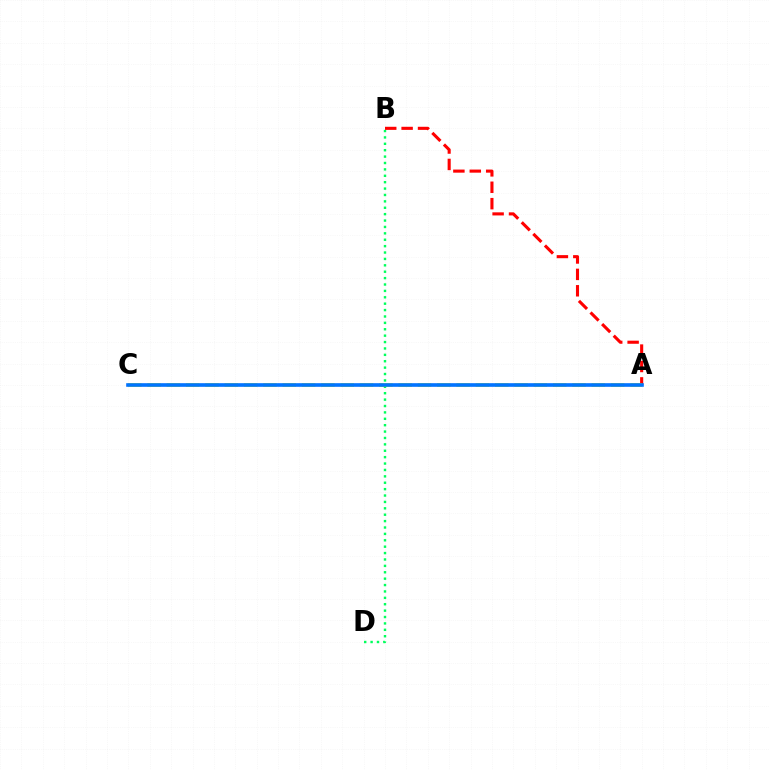{('A', 'C'): [{'color': '#b900ff', 'line_style': 'solid', 'thickness': 1.6}, {'color': '#d1ff00', 'line_style': 'dashed', 'thickness': 2.62}, {'color': '#0074ff', 'line_style': 'solid', 'thickness': 2.6}], ('B', 'D'): [{'color': '#00ff5c', 'line_style': 'dotted', 'thickness': 1.74}], ('A', 'B'): [{'color': '#ff0000', 'line_style': 'dashed', 'thickness': 2.23}]}